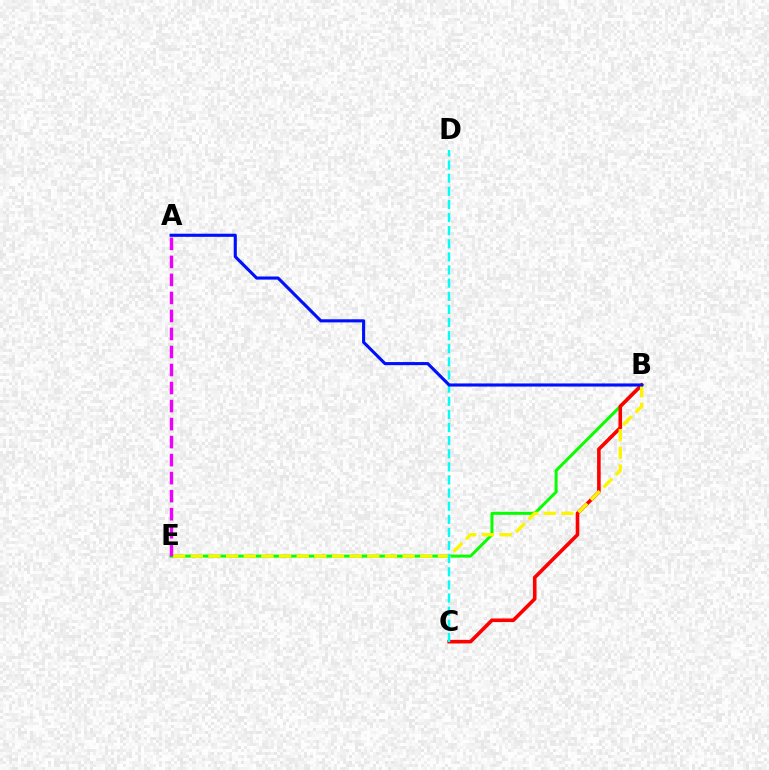{('B', 'E'): [{'color': '#08ff00', 'line_style': 'solid', 'thickness': 2.16}, {'color': '#fcf500', 'line_style': 'dashed', 'thickness': 2.4}], ('B', 'C'): [{'color': '#ff0000', 'line_style': 'solid', 'thickness': 2.6}], ('C', 'D'): [{'color': '#00fff6', 'line_style': 'dashed', 'thickness': 1.78}], ('A', 'E'): [{'color': '#ee00ff', 'line_style': 'dashed', 'thickness': 2.45}], ('A', 'B'): [{'color': '#0010ff', 'line_style': 'solid', 'thickness': 2.24}]}